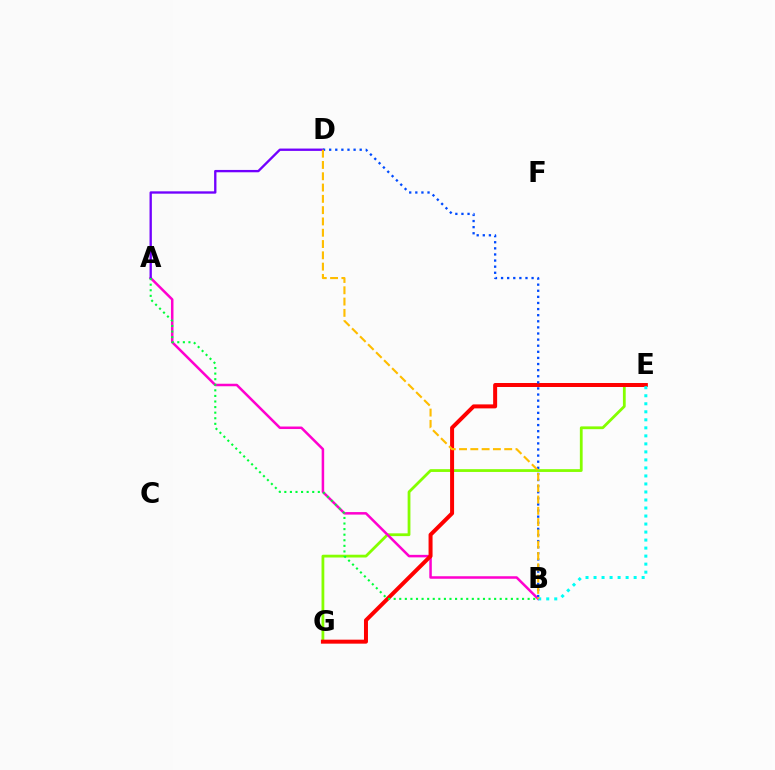{('E', 'G'): [{'color': '#84ff00', 'line_style': 'solid', 'thickness': 2.0}, {'color': '#ff0000', 'line_style': 'solid', 'thickness': 2.87}], ('A', 'B'): [{'color': '#ff00cf', 'line_style': 'solid', 'thickness': 1.81}, {'color': '#00ff39', 'line_style': 'dotted', 'thickness': 1.52}], ('A', 'D'): [{'color': '#7200ff', 'line_style': 'solid', 'thickness': 1.69}], ('B', 'E'): [{'color': '#00fff6', 'line_style': 'dotted', 'thickness': 2.18}], ('B', 'D'): [{'color': '#004bff', 'line_style': 'dotted', 'thickness': 1.66}, {'color': '#ffbd00', 'line_style': 'dashed', 'thickness': 1.53}]}